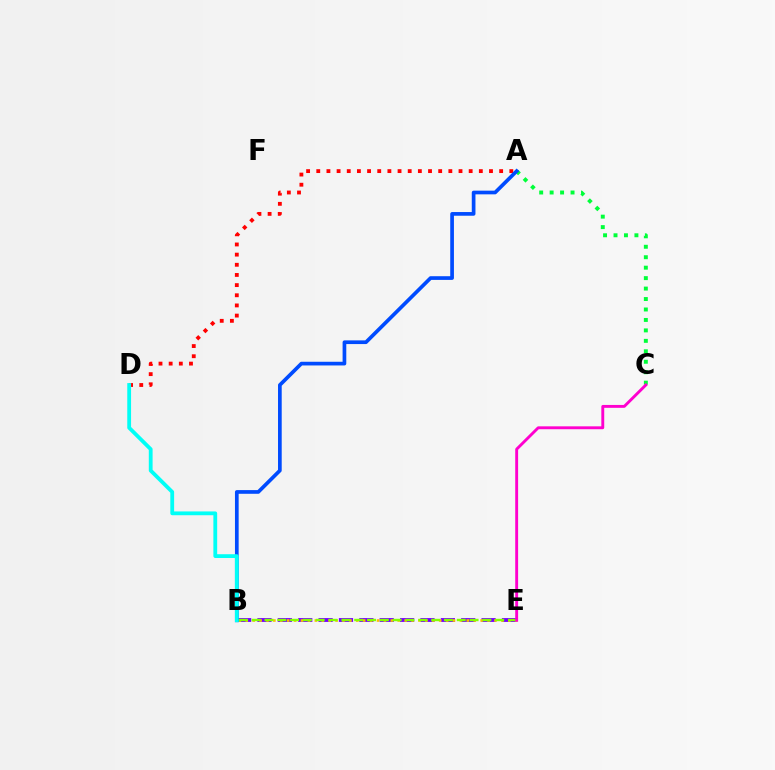{('A', 'C'): [{'color': '#00ff39', 'line_style': 'dotted', 'thickness': 2.84}], ('B', 'E'): [{'color': '#7200ff', 'line_style': 'dashed', 'thickness': 2.77}, {'color': '#ffbd00', 'line_style': 'dotted', 'thickness': 1.88}, {'color': '#84ff00', 'line_style': 'dashed', 'thickness': 1.74}], ('A', 'D'): [{'color': '#ff0000', 'line_style': 'dotted', 'thickness': 2.76}], ('A', 'B'): [{'color': '#004bff', 'line_style': 'solid', 'thickness': 2.66}], ('C', 'E'): [{'color': '#ff00cf', 'line_style': 'solid', 'thickness': 2.08}], ('B', 'D'): [{'color': '#00fff6', 'line_style': 'solid', 'thickness': 2.73}]}